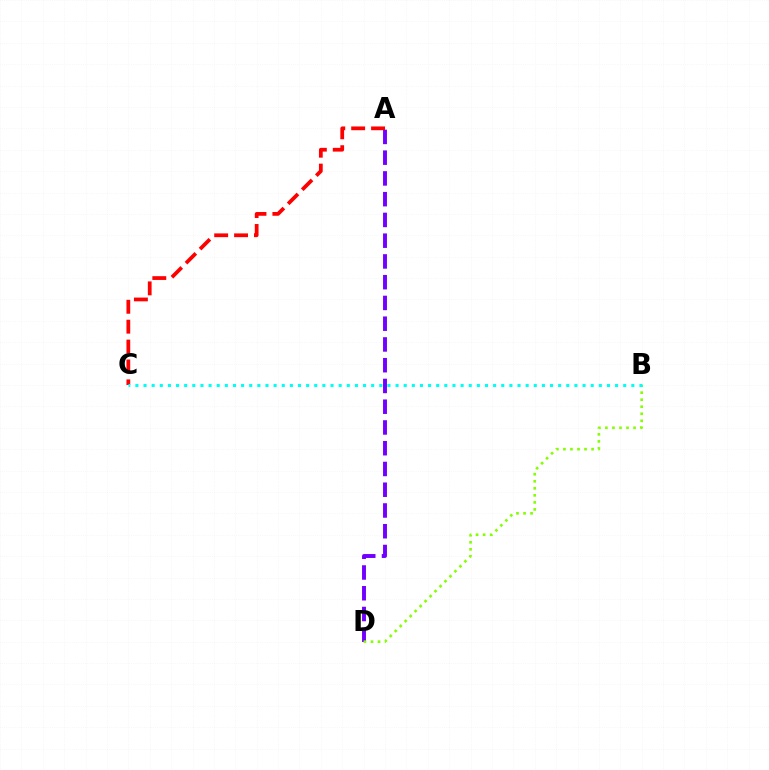{('A', 'D'): [{'color': '#7200ff', 'line_style': 'dashed', 'thickness': 2.82}], ('A', 'C'): [{'color': '#ff0000', 'line_style': 'dashed', 'thickness': 2.7}], ('B', 'D'): [{'color': '#84ff00', 'line_style': 'dotted', 'thickness': 1.91}], ('B', 'C'): [{'color': '#00fff6', 'line_style': 'dotted', 'thickness': 2.21}]}